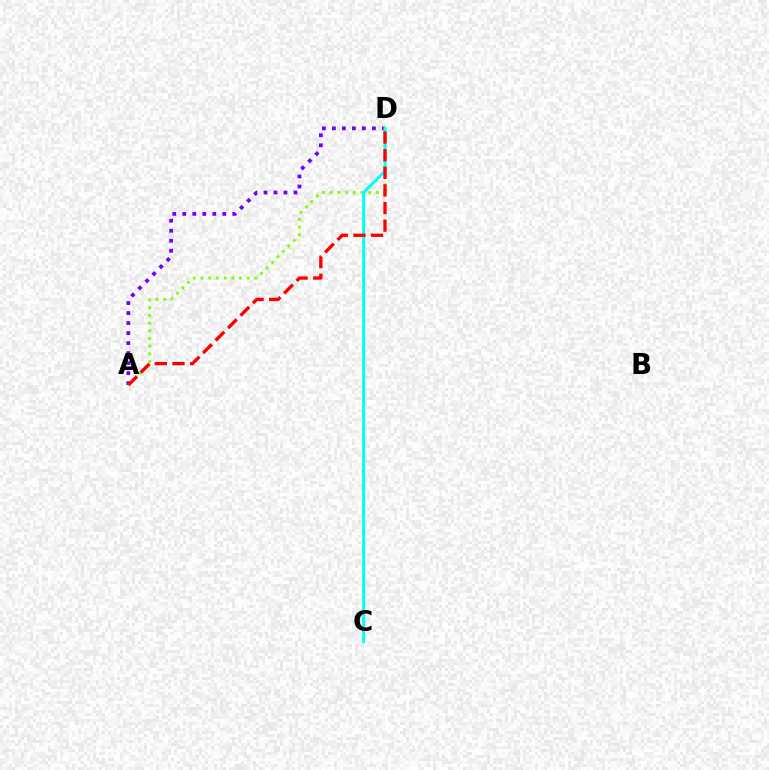{('A', 'D'): [{'color': '#84ff00', 'line_style': 'dotted', 'thickness': 2.09}, {'color': '#7200ff', 'line_style': 'dotted', 'thickness': 2.72}, {'color': '#ff0000', 'line_style': 'dashed', 'thickness': 2.39}], ('C', 'D'): [{'color': '#00fff6', 'line_style': 'solid', 'thickness': 2.15}]}